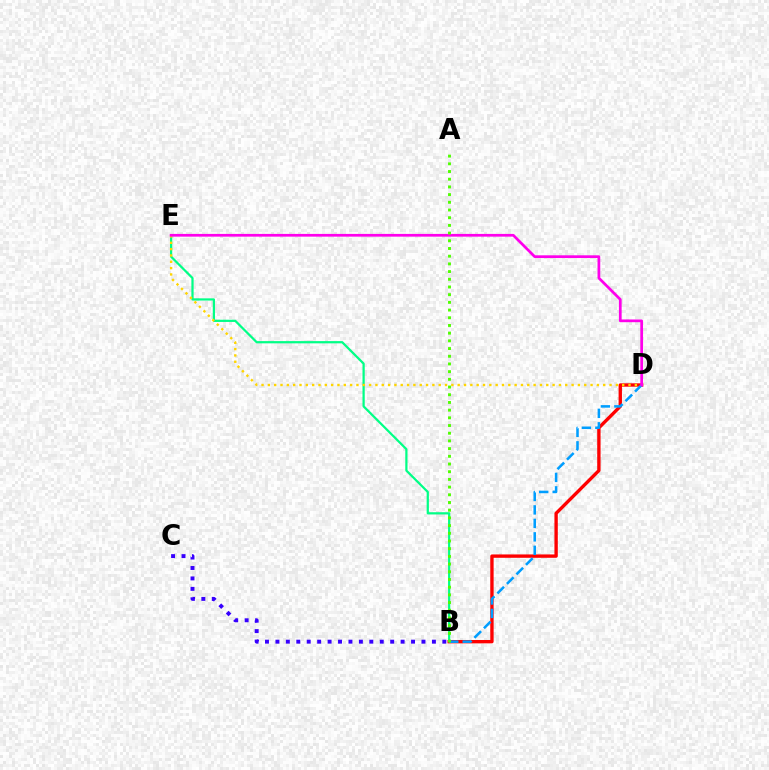{('B', 'E'): [{'color': '#00ff86', 'line_style': 'solid', 'thickness': 1.61}], ('B', 'D'): [{'color': '#ff0000', 'line_style': 'solid', 'thickness': 2.42}, {'color': '#009eff', 'line_style': 'dashed', 'thickness': 1.83}], ('B', 'C'): [{'color': '#3700ff', 'line_style': 'dotted', 'thickness': 2.83}], ('D', 'E'): [{'color': '#ffd500', 'line_style': 'dotted', 'thickness': 1.72}, {'color': '#ff00ed', 'line_style': 'solid', 'thickness': 1.96}], ('A', 'B'): [{'color': '#4fff00', 'line_style': 'dotted', 'thickness': 2.09}]}